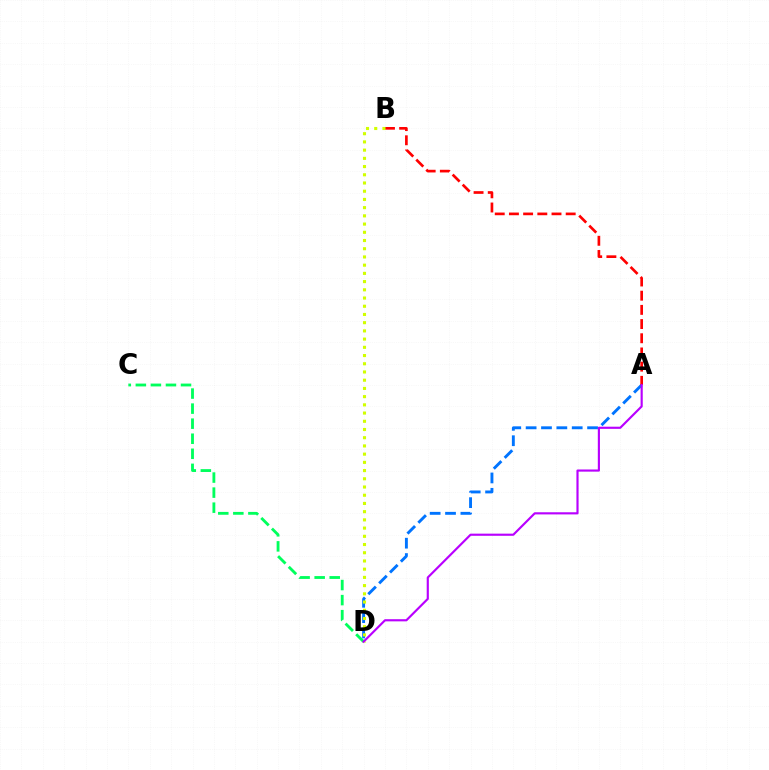{('A', 'D'): [{'color': '#0074ff', 'line_style': 'dashed', 'thickness': 2.09}, {'color': '#b900ff', 'line_style': 'solid', 'thickness': 1.55}], ('A', 'B'): [{'color': '#ff0000', 'line_style': 'dashed', 'thickness': 1.93}], ('B', 'D'): [{'color': '#d1ff00', 'line_style': 'dotted', 'thickness': 2.23}], ('C', 'D'): [{'color': '#00ff5c', 'line_style': 'dashed', 'thickness': 2.05}]}